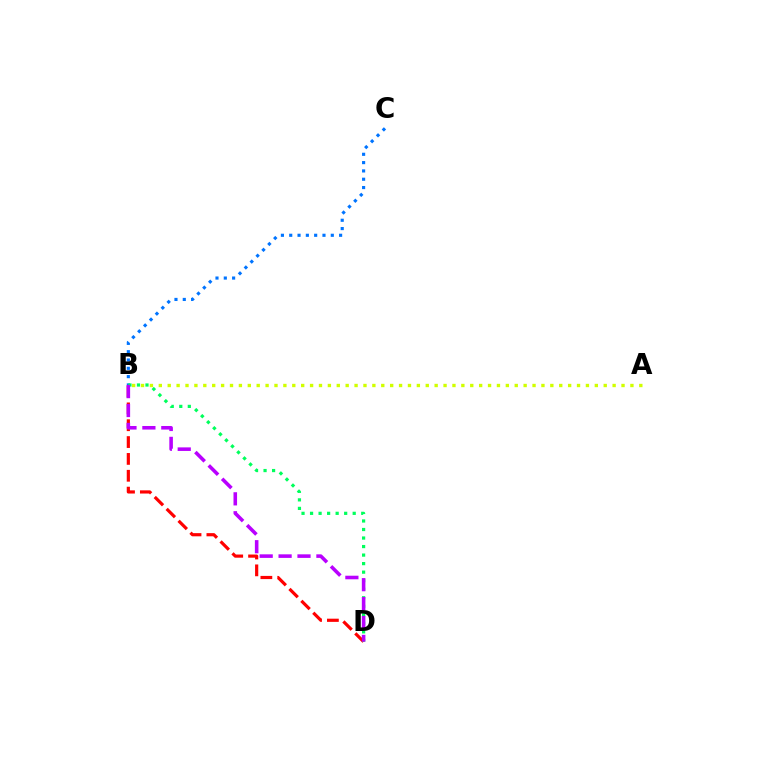{('B', 'C'): [{'color': '#0074ff', 'line_style': 'dotted', 'thickness': 2.26}], ('B', 'D'): [{'color': '#ff0000', 'line_style': 'dashed', 'thickness': 2.29}, {'color': '#00ff5c', 'line_style': 'dotted', 'thickness': 2.32}, {'color': '#b900ff', 'line_style': 'dashed', 'thickness': 2.57}], ('A', 'B'): [{'color': '#d1ff00', 'line_style': 'dotted', 'thickness': 2.42}]}